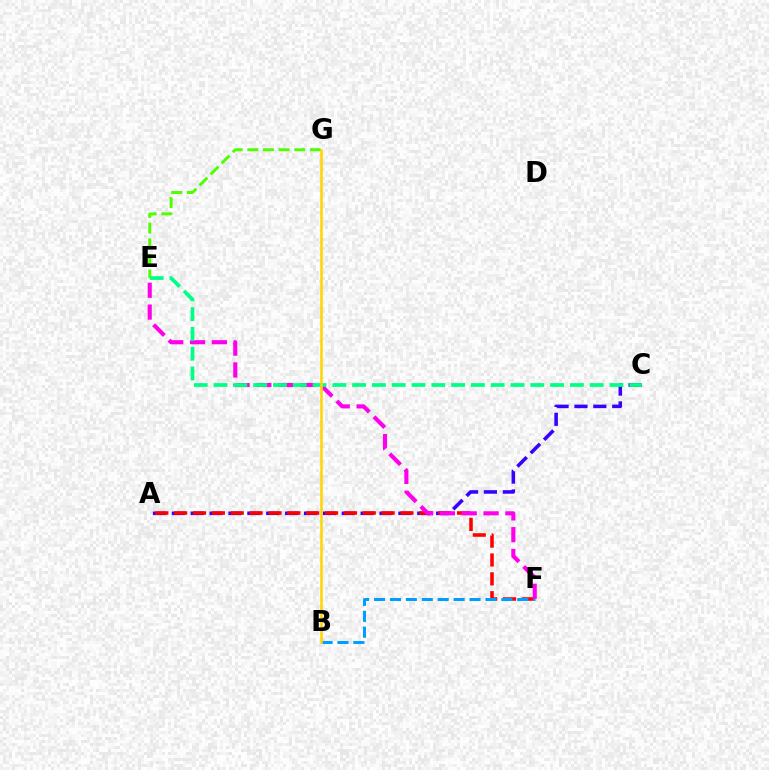{('A', 'C'): [{'color': '#3700ff', 'line_style': 'dashed', 'thickness': 2.56}], ('A', 'F'): [{'color': '#ff0000', 'line_style': 'dashed', 'thickness': 2.56}], ('B', 'F'): [{'color': '#009eff', 'line_style': 'dashed', 'thickness': 2.16}], ('E', 'F'): [{'color': '#ff00ed', 'line_style': 'dashed', 'thickness': 2.96}], ('C', 'E'): [{'color': '#00ff86', 'line_style': 'dashed', 'thickness': 2.69}], ('E', 'G'): [{'color': '#4fff00', 'line_style': 'dashed', 'thickness': 2.12}], ('B', 'G'): [{'color': '#ffd500', 'line_style': 'solid', 'thickness': 1.81}]}